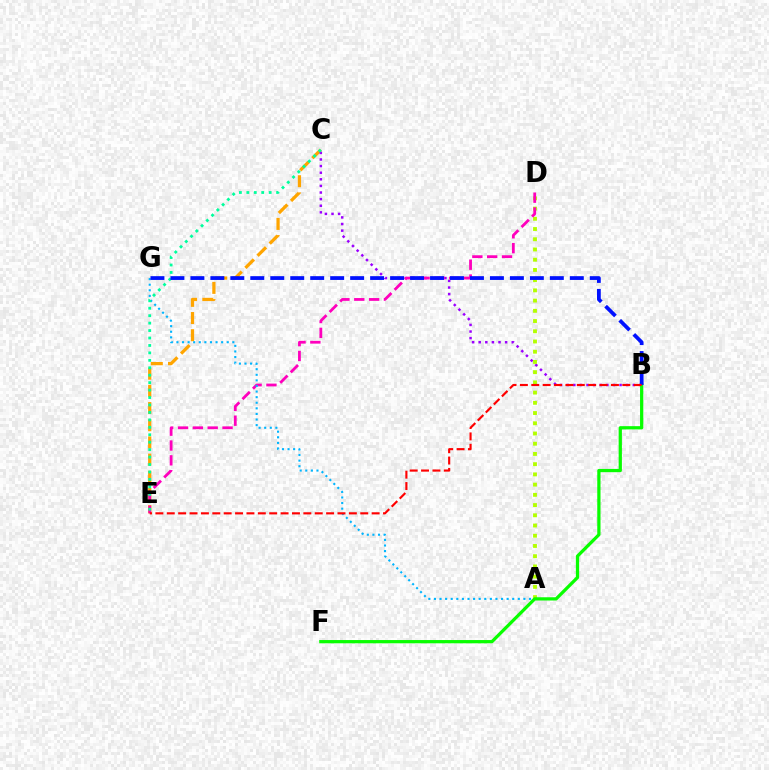{('C', 'E'): [{'color': '#ffa500', 'line_style': 'dashed', 'thickness': 2.33}, {'color': '#00ff9d', 'line_style': 'dotted', 'thickness': 2.02}], ('B', 'C'): [{'color': '#9b00ff', 'line_style': 'dotted', 'thickness': 1.8}], ('A', 'D'): [{'color': '#b3ff00', 'line_style': 'dotted', 'thickness': 2.78}], ('D', 'E'): [{'color': '#ff00bd', 'line_style': 'dashed', 'thickness': 2.01}], ('A', 'G'): [{'color': '#00b5ff', 'line_style': 'dotted', 'thickness': 1.52}], ('B', 'F'): [{'color': '#08ff00', 'line_style': 'solid', 'thickness': 2.34}], ('B', 'G'): [{'color': '#0010ff', 'line_style': 'dashed', 'thickness': 2.71}], ('B', 'E'): [{'color': '#ff0000', 'line_style': 'dashed', 'thickness': 1.55}]}